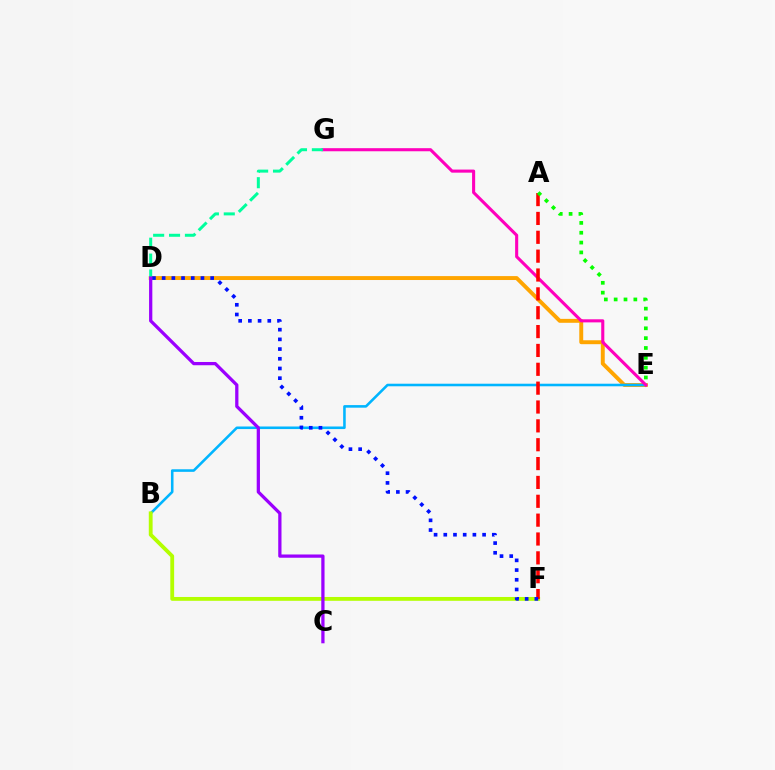{('D', 'E'): [{'color': '#ffa500', 'line_style': 'solid', 'thickness': 2.82}], ('B', 'E'): [{'color': '#00b5ff', 'line_style': 'solid', 'thickness': 1.85}], ('E', 'G'): [{'color': '#ff00bd', 'line_style': 'solid', 'thickness': 2.22}], ('D', 'G'): [{'color': '#00ff9d', 'line_style': 'dashed', 'thickness': 2.16}], ('B', 'F'): [{'color': '#b3ff00', 'line_style': 'solid', 'thickness': 2.76}], ('A', 'F'): [{'color': '#ff0000', 'line_style': 'dashed', 'thickness': 2.56}], ('D', 'F'): [{'color': '#0010ff', 'line_style': 'dotted', 'thickness': 2.64}], ('C', 'D'): [{'color': '#9b00ff', 'line_style': 'solid', 'thickness': 2.34}], ('A', 'E'): [{'color': '#08ff00', 'line_style': 'dotted', 'thickness': 2.67}]}